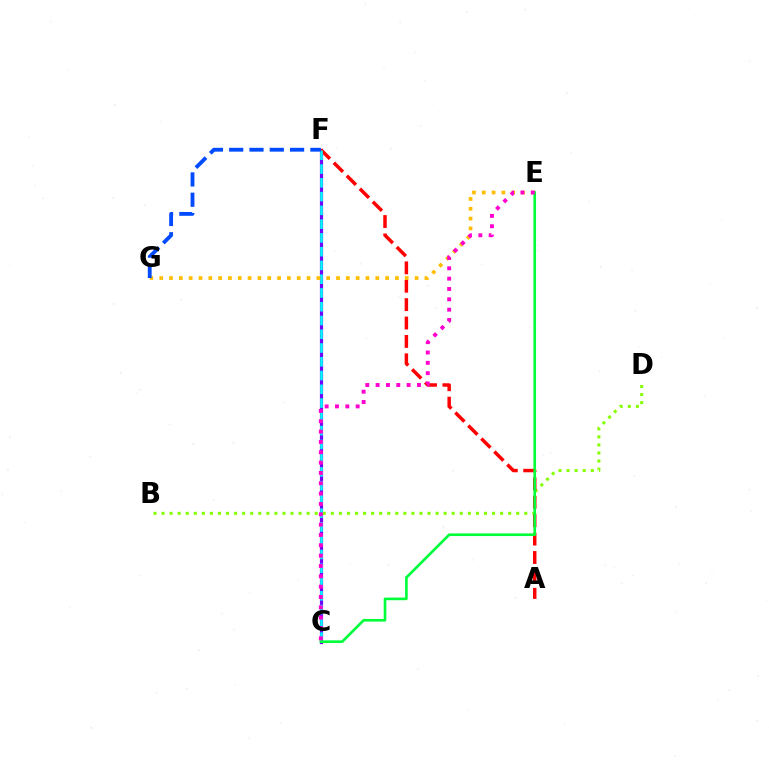{('C', 'F'): [{'color': '#7200ff', 'line_style': 'solid', 'thickness': 2.29}, {'color': '#00fff6', 'line_style': 'dashed', 'thickness': 1.87}], ('B', 'D'): [{'color': '#84ff00', 'line_style': 'dotted', 'thickness': 2.19}], ('A', 'F'): [{'color': '#ff0000', 'line_style': 'dashed', 'thickness': 2.5}], ('E', 'G'): [{'color': '#ffbd00', 'line_style': 'dotted', 'thickness': 2.67}], ('F', 'G'): [{'color': '#004bff', 'line_style': 'dashed', 'thickness': 2.76}], ('C', 'E'): [{'color': '#00ff39', 'line_style': 'solid', 'thickness': 1.9}, {'color': '#ff00cf', 'line_style': 'dotted', 'thickness': 2.81}]}